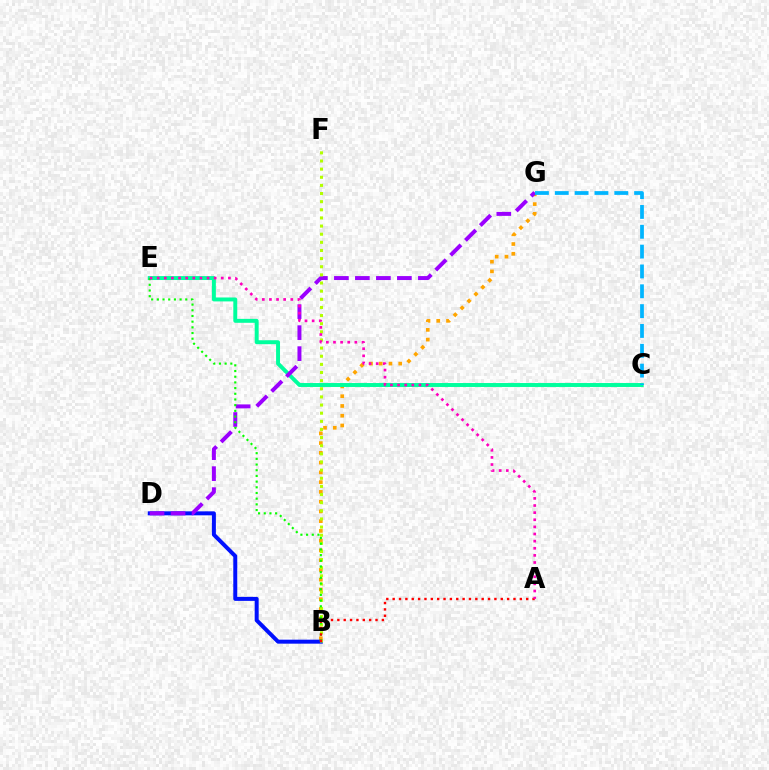{('B', 'G'): [{'color': '#ffa500', 'line_style': 'dotted', 'thickness': 2.65}], ('B', 'D'): [{'color': '#0010ff', 'line_style': 'solid', 'thickness': 2.87}], ('C', 'E'): [{'color': '#00ff9d', 'line_style': 'solid', 'thickness': 2.83}], ('D', 'G'): [{'color': '#9b00ff', 'line_style': 'dashed', 'thickness': 2.85}], ('B', 'F'): [{'color': '#b3ff00', 'line_style': 'dotted', 'thickness': 2.21}], ('B', 'E'): [{'color': '#08ff00', 'line_style': 'dotted', 'thickness': 1.55}], ('A', 'B'): [{'color': '#ff0000', 'line_style': 'dotted', 'thickness': 1.73}], ('A', 'E'): [{'color': '#ff00bd', 'line_style': 'dotted', 'thickness': 1.94}], ('C', 'G'): [{'color': '#00b5ff', 'line_style': 'dashed', 'thickness': 2.69}]}